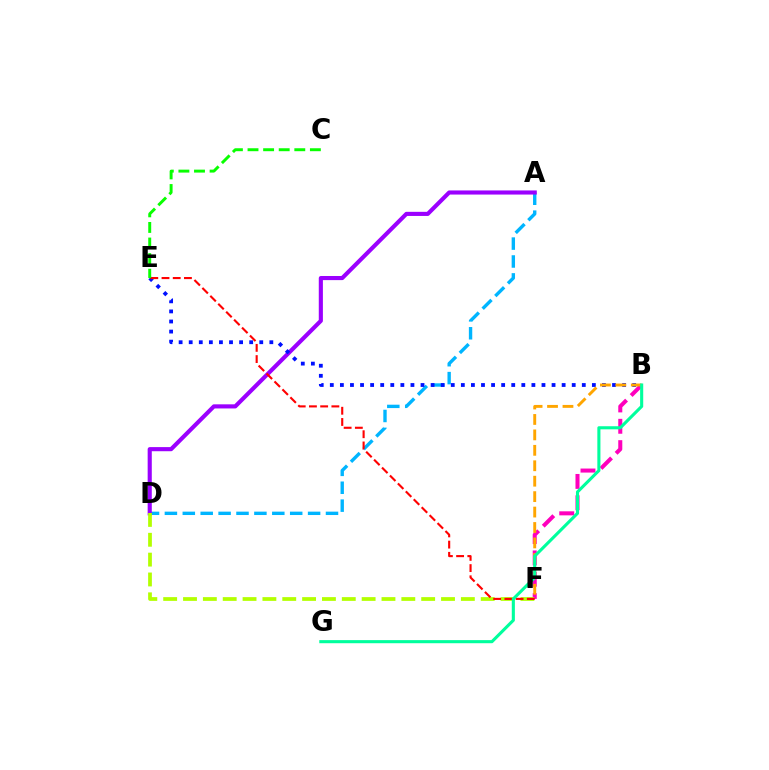{('A', 'D'): [{'color': '#00b5ff', 'line_style': 'dashed', 'thickness': 2.43}, {'color': '#9b00ff', 'line_style': 'solid', 'thickness': 2.97}], ('B', 'F'): [{'color': '#ff00bd', 'line_style': 'dashed', 'thickness': 2.9}, {'color': '#ffa500', 'line_style': 'dashed', 'thickness': 2.1}], ('D', 'F'): [{'color': '#b3ff00', 'line_style': 'dashed', 'thickness': 2.7}], ('B', 'E'): [{'color': '#0010ff', 'line_style': 'dotted', 'thickness': 2.74}], ('E', 'F'): [{'color': '#ff0000', 'line_style': 'dashed', 'thickness': 1.52}], ('C', 'E'): [{'color': '#08ff00', 'line_style': 'dashed', 'thickness': 2.12}], ('B', 'G'): [{'color': '#00ff9d', 'line_style': 'solid', 'thickness': 2.23}]}